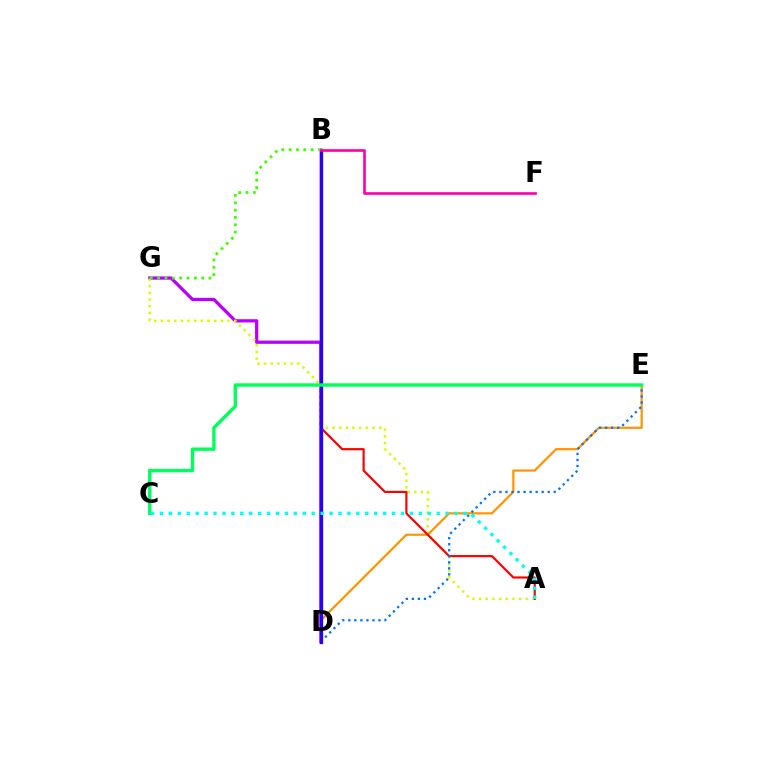{('D', 'G'): [{'color': '#b900ff', 'line_style': 'solid', 'thickness': 2.33}], ('A', 'G'): [{'color': '#d1ff00', 'line_style': 'dotted', 'thickness': 1.81}], ('D', 'E'): [{'color': '#ff9400', 'line_style': 'solid', 'thickness': 1.58}, {'color': '#0074ff', 'line_style': 'dotted', 'thickness': 1.64}], ('A', 'B'): [{'color': '#ff0000', 'line_style': 'solid', 'thickness': 1.57}], ('B', 'D'): [{'color': '#2500ff', 'line_style': 'solid', 'thickness': 2.37}], ('C', 'E'): [{'color': '#00ff5c', 'line_style': 'solid', 'thickness': 2.43}], ('B', 'G'): [{'color': '#3dff00', 'line_style': 'dotted', 'thickness': 1.99}], ('A', 'C'): [{'color': '#00fff6', 'line_style': 'dotted', 'thickness': 2.43}], ('B', 'F'): [{'color': '#ff00ac', 'line_style': 'solid', 'thickness': 1.92}]}